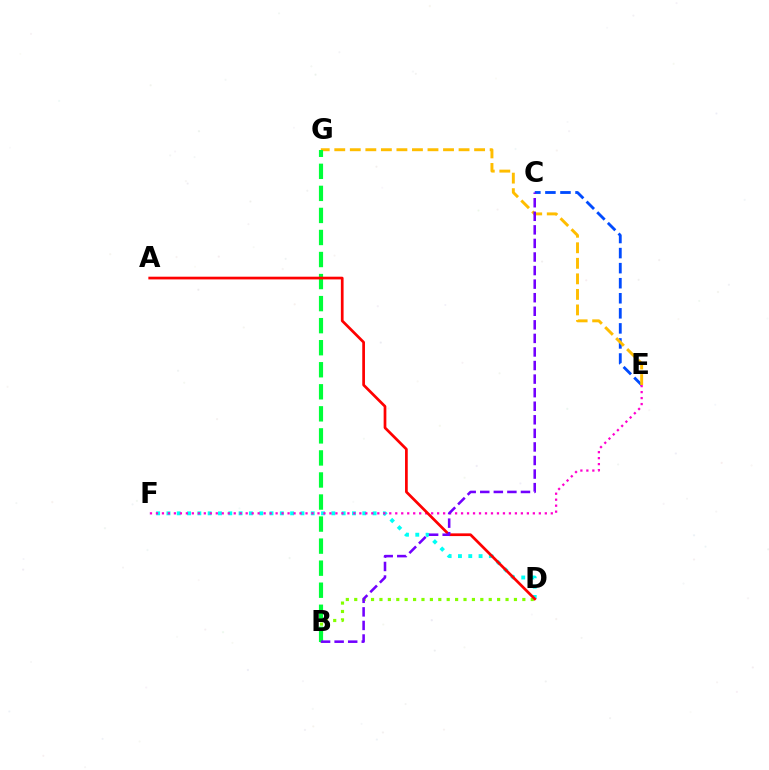{('B', 'D'): [{'color': '#84ff00', 'line_style': 'dotted', 'thickness': 2.28}], ('C', 'E'): [{'color': '#004bff', 'line_style': 'dashed', 'thickness': 2.05}], ('D', 'F'): [{'color': '#00fff6', 'line_style': 'dotted', 'thickness': 2.8}], ('E', 'G'): [{'color': '#ffbd00', 'line_style': 'dashed', 'thickness': 2.11}], ('E', 'F'): [{'color': '#ff00cf', 'line_style': 'dotted', 'thickness': 1.63}], ('B', 'G'): [{'color': '#00ff39', 'line_style': 'dashed', 'thickness': 2.99}], ('A', 'D'): [{'color': '#ff0000', 'line_style': 'solid', 'thickness': 1.96}], ('B', 'C'): [{'color': '#7200ff', 'line_style': 'dashed', 'thickness': 1.84}]}